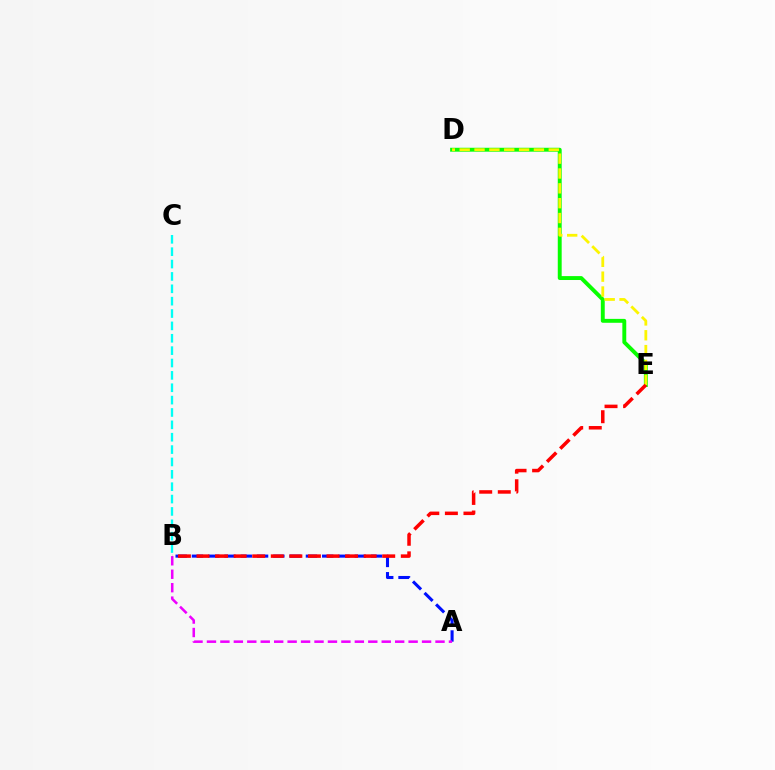{('A', 'B'): [{'color': '#0010ff', 'line_style': 'dashed', 'thickness': 2.21}, {'color': '#ee00ff', 'line_style': 'dashed', 'thickness': 1.83}], ('D', 'E'): [{'color': '#08ff00', 'line_style': 'solid', 'thickness': 2.81}, {'color': '#fcf500', 'line_style': 'dashed', 'thickness': 2.02}], ('B', 'E'): [{'color': '#ff0000', 'line_style': 'dashed', 'thickness': 2.52}], ('B', 'C'): [{'color': '#00fff6', 'line_style': 'dashed', 'thickness': 1.68}]}